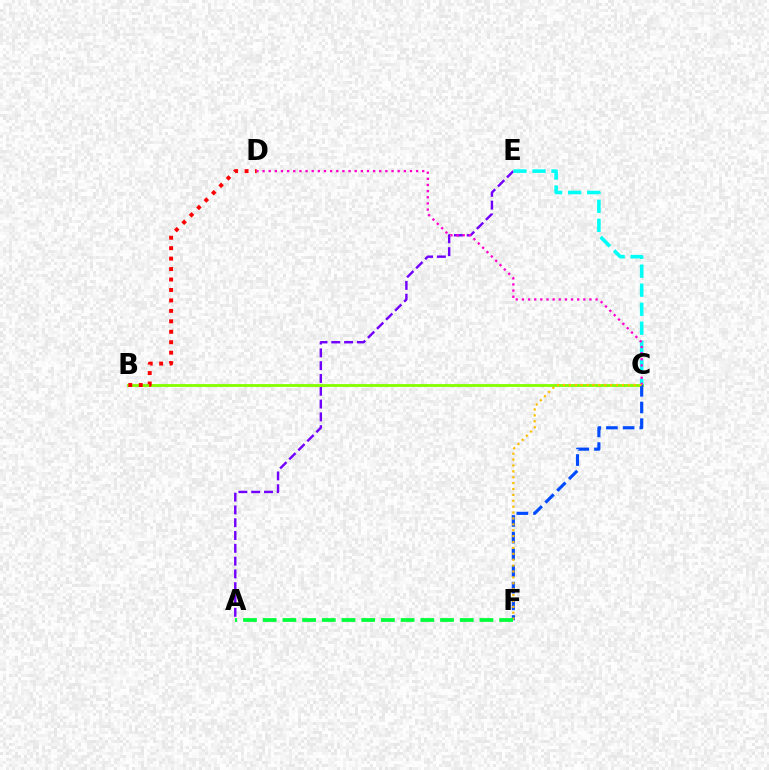{('A', 'E'): [{'color': '#7200ff', 'line_style': 'dashed', 'thickness': 1.74}], ('B', 'C'): [{'color': '#84ff00', 'line_style': 'solid', 'thickness': 2.03}], ('C', 'E'): [{'color': '#00fff6', 'line_style': 'dashed', 'thickness': 2.58}], ('C', 'F'): [{'color': '#004bff', 'line_style': 'dashed', 'thickness': 2.26}, {'color': '#ffbd00', 'line_style': 'dotted', 'thickness': 1.6}], ('C', 'D'): [{'color': '#ff00cf', 'line_style': 'dotted', 'thickness': 1.67}], ('A', 'F'): [{'color': '#00ff39', 'line_style': 'dashed', 'thickness': 2.68}], ('B', 'D'): [{'color': '#ff0000', 'line_style': 'dotted', 'thickness': 2.84}]}